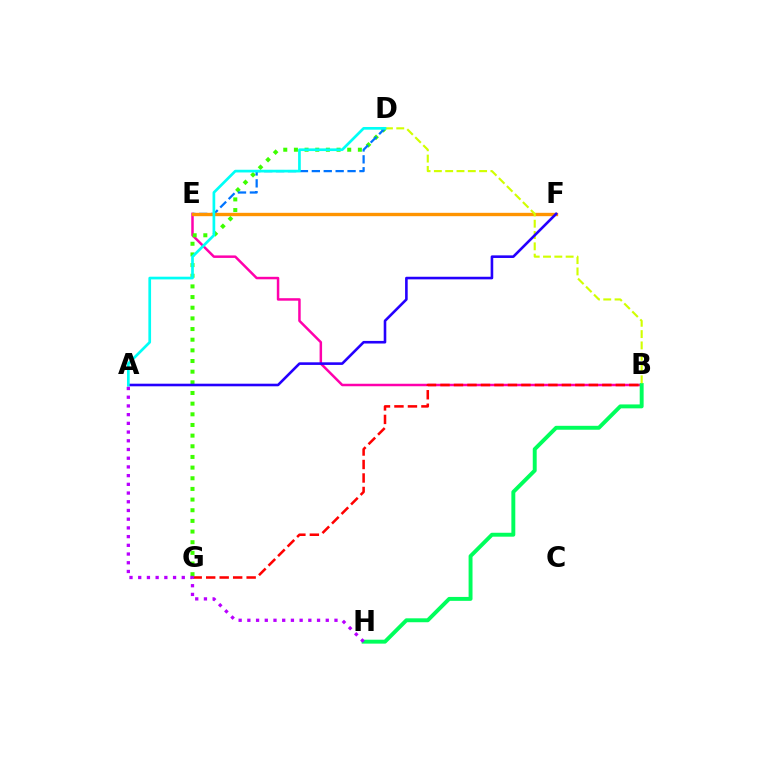{('B', 'E'): [{'color': '#ff00ac', 'line_style': 'solid', 'thickness': 1.8}], ('B', 'H'): [{'color': '#00ff5c', 'line_style': 'solid', 'thickness': 2.82}], ('B', 'G'): [{'color': '#ff0000', 'line_style': 'dashed', 'thickness': 1.83}], ('D', 'G'): [{'color': '#3dff00', 'line_style': 'dotted', 'thickness': 2.9}], ('D', 'E'): [{'color': '#0074ff', 'line_style': 'dashed', 'thickness': 1.62}], ('A', 'H'): [{'color': '#b900ff', 'line_style': 'dotted', 'thickness': 2.37}], ('E', 'F'): [{'color': '#ff9400', 'line_style': 'solid', 'thickness': 2.42}], ('B', 'D'): [{'color': '#d1ff00', 'line_style': 'dashed', 'thickness': 1.54}], ('A', 'F'): [{'color': '#2500ff', 'line_style': 'solid', 'thickness': 1.88}], ('A', 'D'): [{'color': '#00fff6', 'line_style': 'solid', 'thickness': 1.94}]}